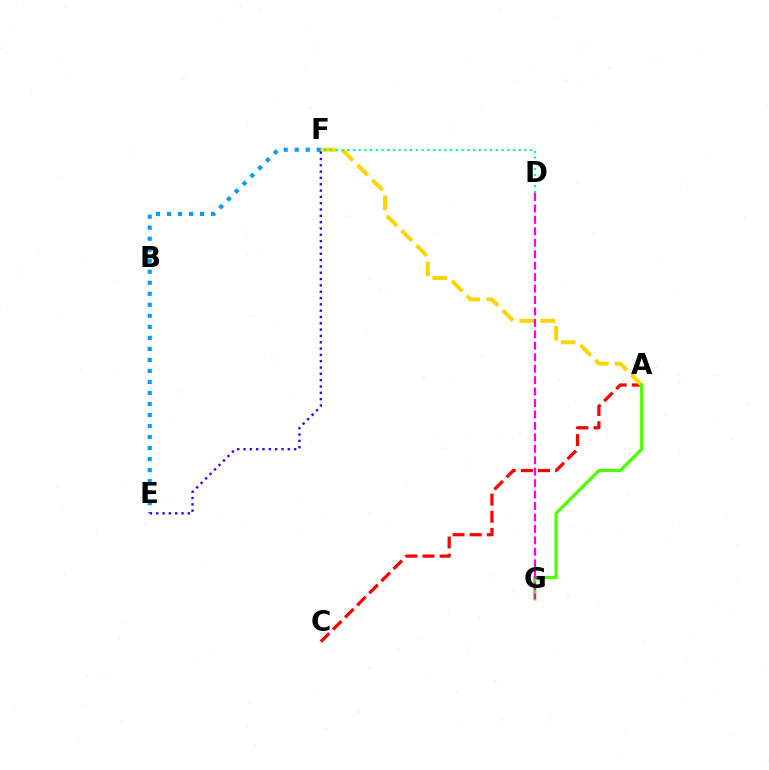{('E', 'F'): [{'color': '#009eff', 'line_style': 'dotted', 'thickness': 2.99}, {'color': '#3700ff', 'line_style': 'dotted', 'thickness': 1.72}], ('A', 'C'): [{'color': '#ff0000', 'line_style': 'dashed', 'thickness': 2.33}], ('A', 'F'): [{'color': '#ffd500', 'line_style': 'dashed', 'thickness': 2.85}], ('A', 'G'): [{'color': '#4fff00', 'line_style': 'solid', 'thickness': 2.35}], ('D', 'G'): [{'color': '#ff00ed', 'line_style': 'dashed', 'thickness': 1.55}], ('D', 'F'): [{'color': '#00ff86', 'line_style': 'dotted', 'thickness': 1.55}]}